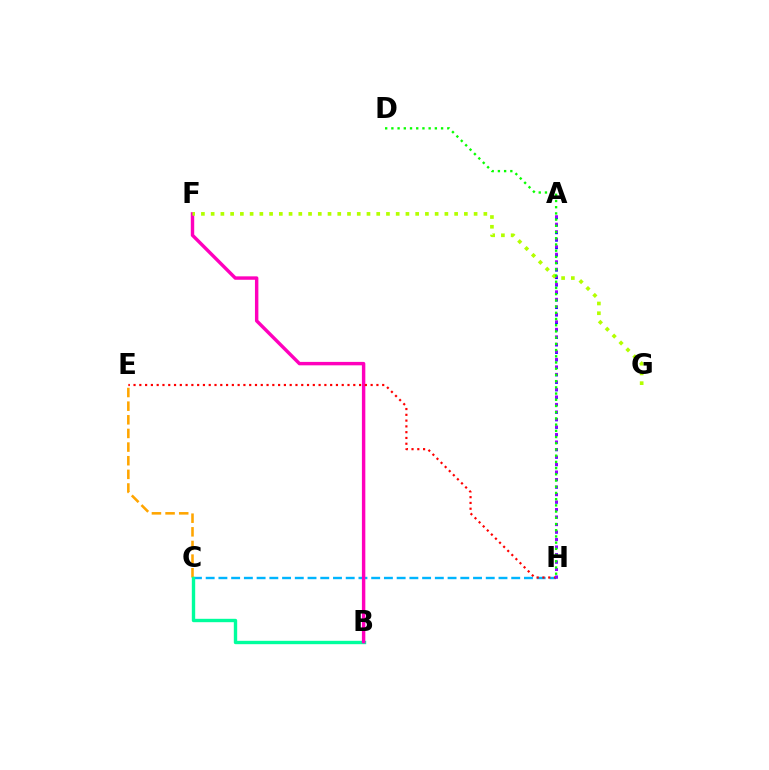{('C', 'H'): [{'color': '#00b5ff', 'line_style': 'dashed', 'thickness': 1.73}], ('C', 'E'): [{'color': '#ffa500', 'line_style': 'dashed', 'thickness': 1.85}], ('B', 'C'): [{'color': '#00ff9d', 'line_style': 'solid', 'thickness': 2.43}], ('B', 'F'): [{'color': '#ff00bd', 'line_style': 'solid', 'thickness': 2.47}], ('E', 'H'): [{'color': '#ff0000', 'line_style': 'dotted', 'thickness': 1.57}], ('A', 'H'): [{'color': '#0010ff', 'line_style': 'dotted', 'thickness': 2.03}, {'color': '#9b00ff', 'line_style': 'dotted', 'thickness': 2.04}], ('F', 'G'): [{'color': '#b3ff00', 'line_style': 'dotted', 'thickness': 2.65}], ('D', 'H'): [{'color': '#08ff00', 'line_style': 'dotted', 'thickness': 1.69}]}